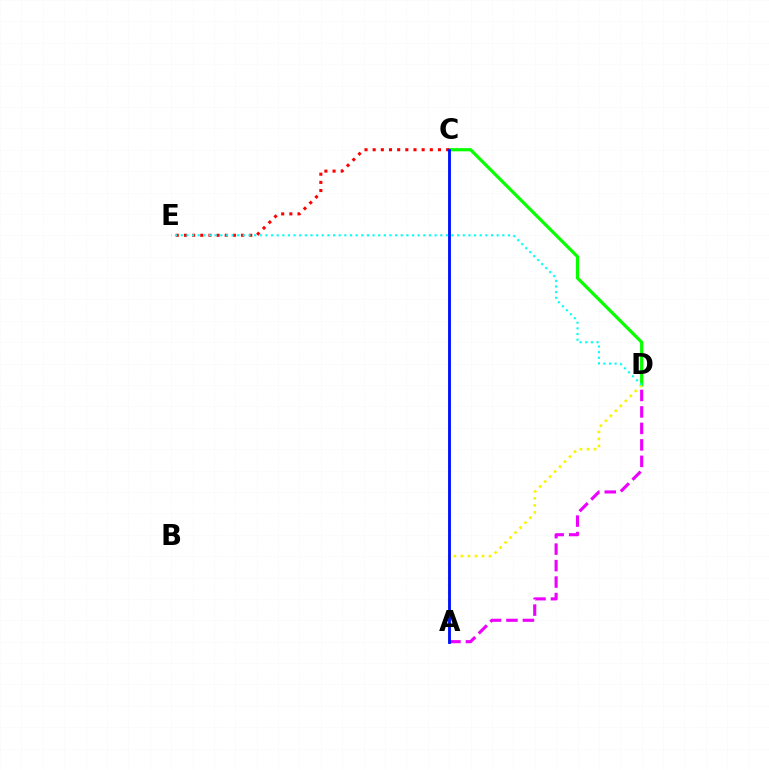{('C', 'D'): [{'color': '#08ff00', 'line_style': 'solid', 'thickness': 2.31}], ('A', 'D'): [{'color': '#ee00ff', 'line_style': 'dashed', 'thickness': 2.24}, {'color': '#fcf500', 'line_style': 'dotted', 'thickness': 1.91}], ('C', 'E'): [{'color': '#ff0000', 'line_style': 'dotted', 'thickness': 2.22}], ('A', 'C'): [{'color': '#0010ff', 'line_style': 'solid', 'thickness': 2.05}], ('D', 'E'): [{'color': '#00fff6', 'line_style': 'dotted', 'thickness': 1.53}]}